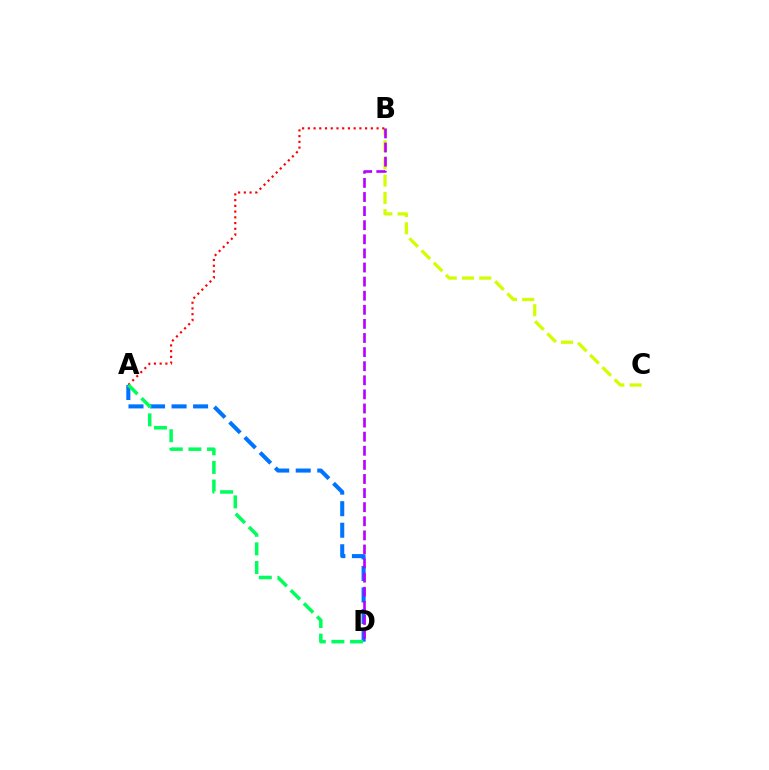{('B', 'C'): [{'color': '#d1ff00', 'line_style': 'dashed', 'thickness': 2.35}], ('A', 'B'): [{'color': '#ff0000', 'line_style': 'dotted', 'thickness': 1.56}], ('A', 'D'): [{'color': '#0074ff', 'line_style': 'dashed', 'thickness': 2.93}, {'color': '#00ff5c', 'line_style': 'dashed', 'thickness': 2.53}], ('B', 'D'): [{'color': '#b900ff', 'line_style': 'dashed', 'thickness': 1.92}]}